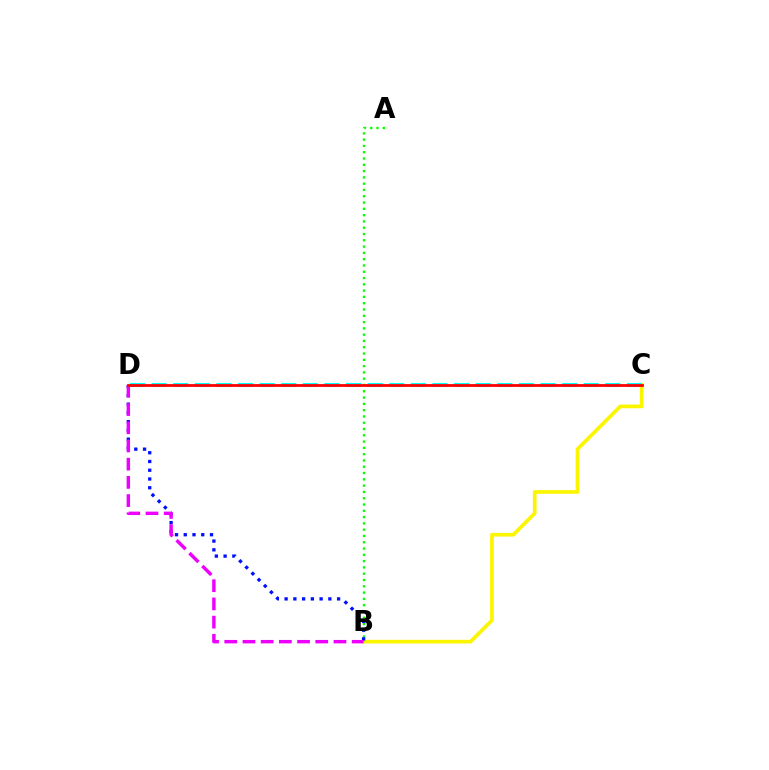{('B', 'C'): [{'color': '#fcf500', 'line_style': 'solid', 'thickness': 2.66}], ('A', 'B'): [{'color': '#08ff00', 'line_style': 'dotted', 'thickness': 1.71}], ('C', 'D'): [{'color': '#00fff6', 'line_style': 'dashed', 'thickness': 2.94}, {'color': '#ff0000', 'line_style': 'solid', 'thickness': 2.01}], ('B', 'D'): [{'color': '#0010ff', 'line_style': 'dotted', 'thickness': 2.38}, {'color': '#ee00ff', 'line_style': 'dashed', 'thickness': 2.47}]}